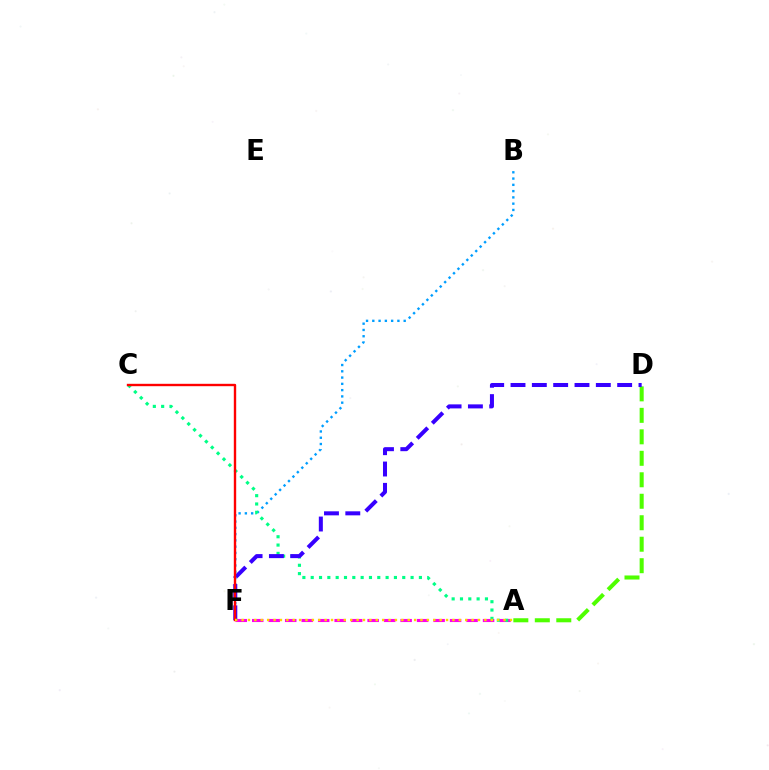{('A', 'D'): [{'color': '#4fff00', 'line_style': 'dashed', 'thickness': 2.92}], ('A', 'F'): [{'color': '#ff00ed', 'line_style': 'dashed', 'thickness': 2.24}, {'color': '#ffd500', 'line_style': 'dotted', 'thickness': 1.74}], ('B', 'F'): [{'color': '#009eff', 'line_style': 'dotted', 'thickness': 1.71}], ('A', 'C'): [{'color': '#00ff86', 'line_style': 'dotted', 'thickness': 2.26}], ('D', 'F'): [{'color': '#3700ff', 'line_style': 'dashed', 'thickness': 2.9}], ('C', 'F'): [{'color': '#ff0000', 'line_style': 'solid', 'thickness': 1.72}]}